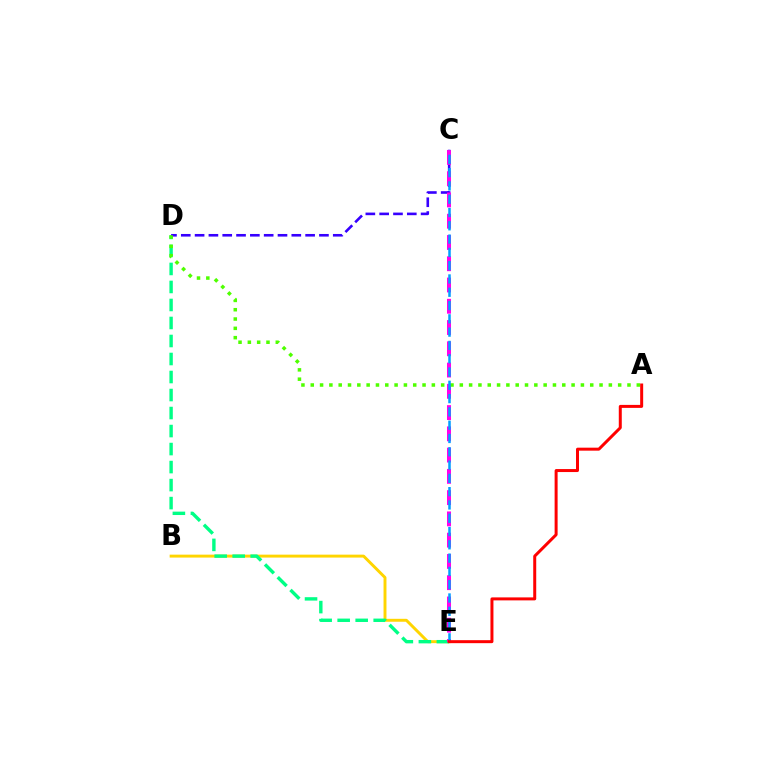{('B', 'E'): [{'color': '#ffd500', 'line_style': 'solid', 'thickness': 2.11}], ('D', 'E'): [{'color': '#00ff86', 'line_style': 'dashed', 'thickness': 2.45}], ('C', 'D'): [{'color': '#3700ff', 'line_style': 'dashed', 'thickness': 1.88}], ('C', 'E'): [{'color': '#ff00ed', 'line_style': 'dashed', 'thickness': 2.89}, {'color': '#009eff', 'line_style': 'dashed', 'thickness': 1.81}], ('A', 'D'): [{'color': '#4fff00', 'line_style': 'dotted', 'thickness': 2.53}], ('A', 'E'): [{'color': '#ff0000', 'line_style': 'solid', 'thickness': 2.15}]}